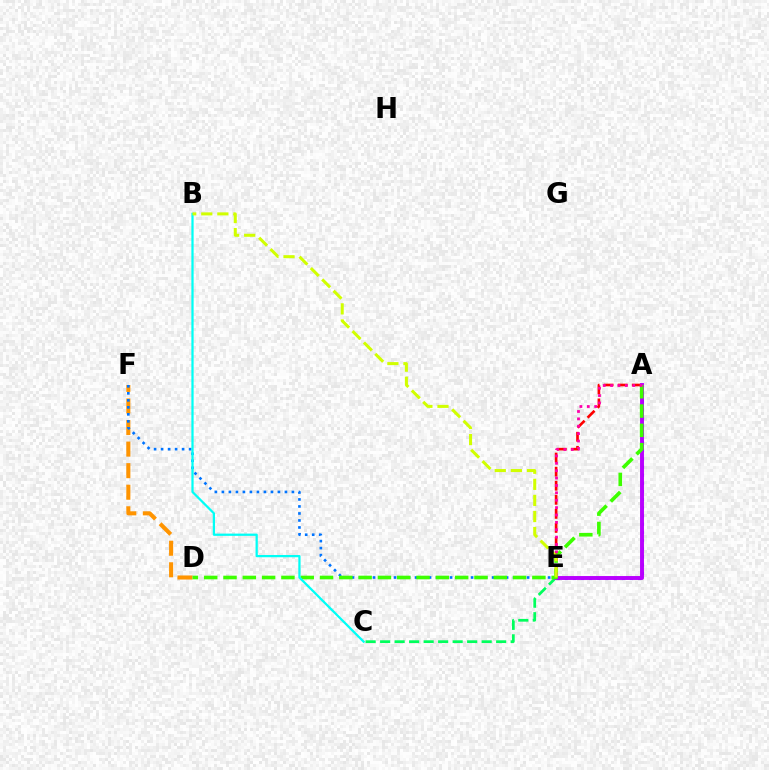{('C', 'E'): [{'color': '#00ff5c', 'line_style': 'dashed', 'thickness': 1.97}], ('A', 'E'): [{'color': '#ff0000', 'line_style': 'dashed', 'thickness': 1.91}, {'color': '#2500ff', 'line_style': 'dotted', 'thickness': 2.22}, {'color': '#b900ff', 'line_style': 'solid', 'thickness': 2.82}, {'color': '#ff00ac', 'line_style': 'dotted', 'thickness': 2.01}], ('D', 'F'): [{'color': '#ff9400', 'line_style': 'dashed', 'thickness': 2.93}], ('E', 'F'): [{'color': '#0074ff', 'line_style': 'dotted', 'thickness': 1.9}], ('A', 'D'): [{'color': '#3dff00', 'line_style': 'dashed', 'thickness': 2.62}], ('B', 'C'): [{'color': '#00fff6', 'line_style': 'solid', 'thickness': 1.62}], ('B', 'E'): [{'color': '#d1ff00', 'line_style': 'dashed', 'thickness': 2.18}]}